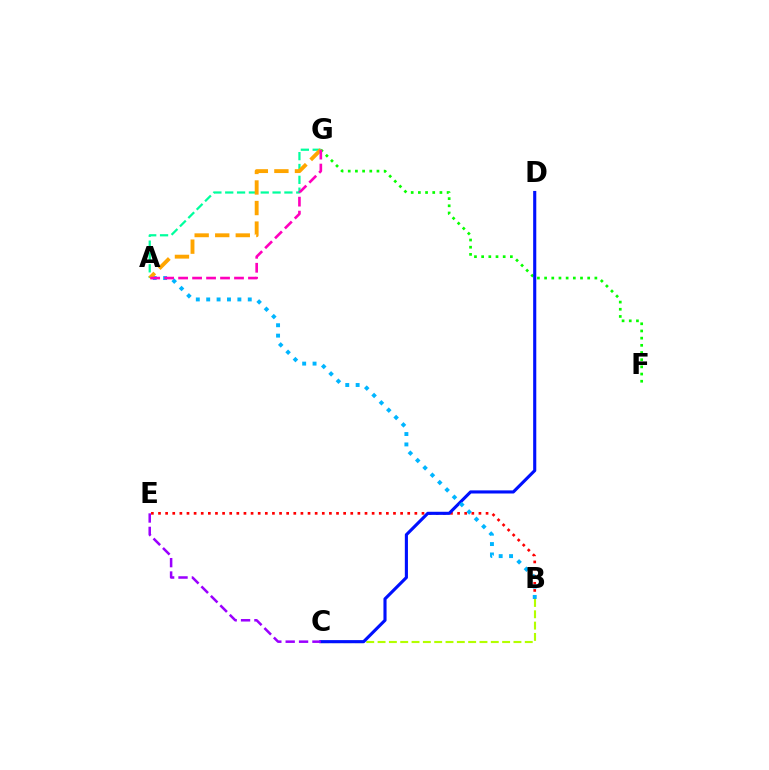{('B', 'C'): [{'color': '#b3ff00', 'line_style': 'dashed', 'thickness': 1.54}], ('F', 'G'): [{'color': '#08ff00', 'line_style': 'dotted', 'thickness': 1.95}], ('B', 'E'): [{'color': '#ff0000', 'line_style': 'dotted', 'thickness': 1.93}], ('C', 'D'): [{'color': '#0010ff', 'line_style': 'solid', 'thickness': 2.24}], ('C', 'E'): [{'color': '#9b00ff', 'line_style': 'dashed', 'thickness': 1.82}], ('A', 'G'): [{'color': '#00ff9d', 'line_style': 'dashed', 'thickness': 1.61}, {'color': '#ffa500', 'line_style': 'dashed', 'thickness': 2.79}, {'color': '#ff00bd', 'line_style': 'dashed', 'thickness': 1.9}], ('A', 'B'): [{'color': '#00b5ff', 'line_style': 'dotted', 'thickness': 2.82}]}